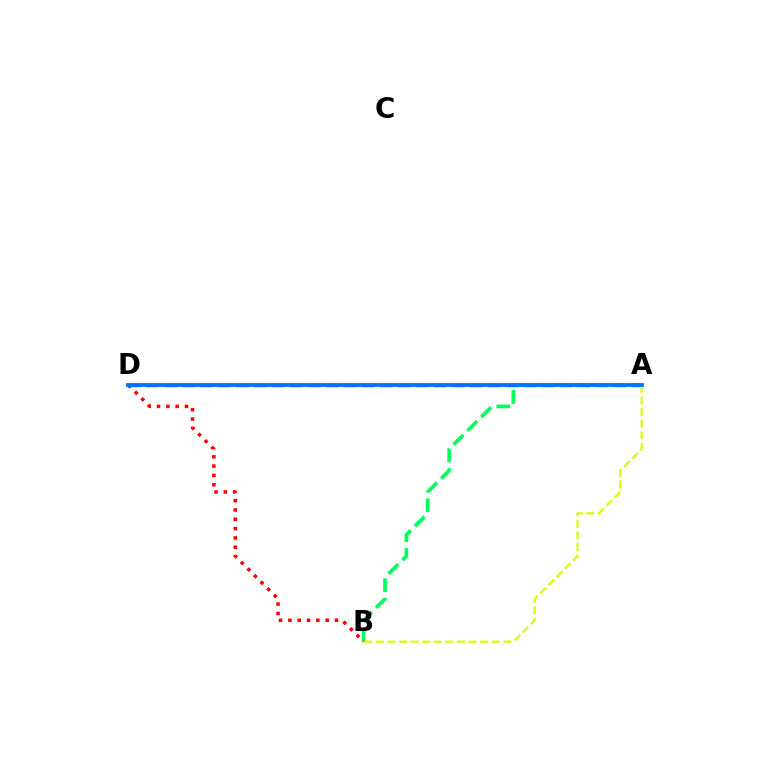{('A', 'D'): [{'color': '#b900ff', 'line_style': 'dashed', 'thickness': 2.44}, {'color': '#0074ff', 'line_style': 'solid', 'thickness': 2.75}], ('A', 'B'): [{'color': '#00ff5c', 'line_style': 'dashed', 'thickness': 2.65}, {'color': '#d1ff00', 'line_style': 'dashed', 'thickness': 1.57}], ('B', 'D'): [{'color': '#ff0000', 'line_style': 'dotted', 'thickness': 2.53}]}